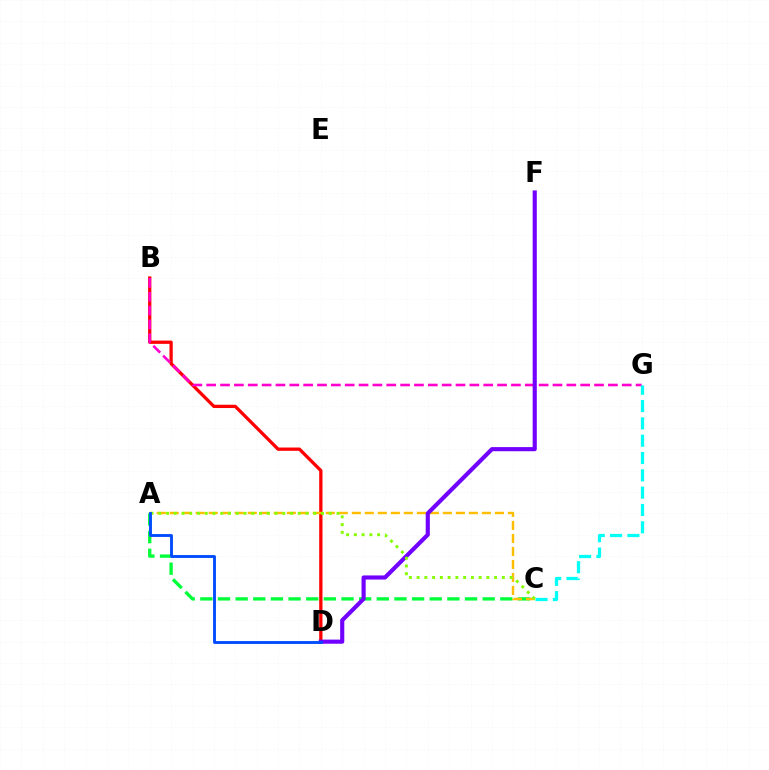{('B', 'D'): [{'color': '#ff0000', 'line_style': 'solid', 'thickness': 2.36}], ('A', 'C'): [{'color': '#00ff39', 'line_style': 'dashed', 'thickness': 2.4}, {'color': '#ffbd00', 'line_style': 'dashed', 'thickness': 1.77}, {'color': '#84ff00', 'line_style': 'dotted', 'thickness': 2.11}], ('B', 'G'): [{'color': '#ff00cf', 'line_style': 'dashed', 'thickness': 1.88}], ('D', 'F'): [{'color': '#7200ff', 'line_style': 'solid', 'thickness': 2.97}], ('C', 'G'): [{'color': '#00fff6', 'line_style': 'dashed', 'thickness': 2.35}], ('A', 'D'): [{'color': '#004bff', 'line_style': 'solid', 'thickness': 2.06}]}